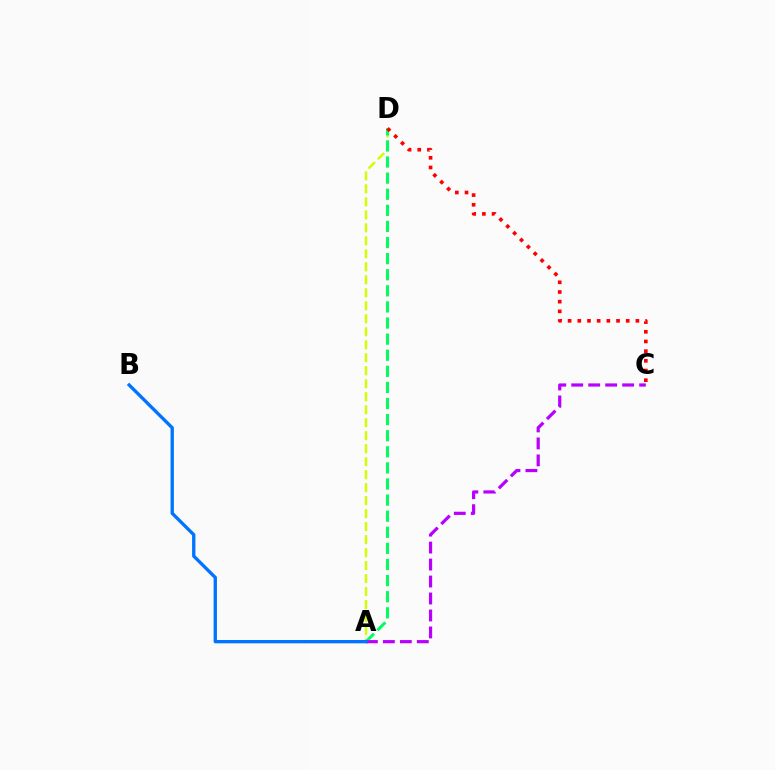{('A', 'D'): [{'color': '#d1ff00', 'line_style': 'dashed', 'thickness': 1.76}, {'color': '#00ff5c', 'line_style': 'dashed', 'thickness': 2.19}], ('A', 'C'): [{'color': '#b900ff', 'line_style': 'dashed', 'thickness': 2.31}], ('A', 'B'): [{'color': '#0074ff', 'line_style': 'solid', 'thickness': 2.39}], ('C', 'D'): [{'color': '#ff0000', 'line_style': 'dotted', 'thickness': 2.63}]}